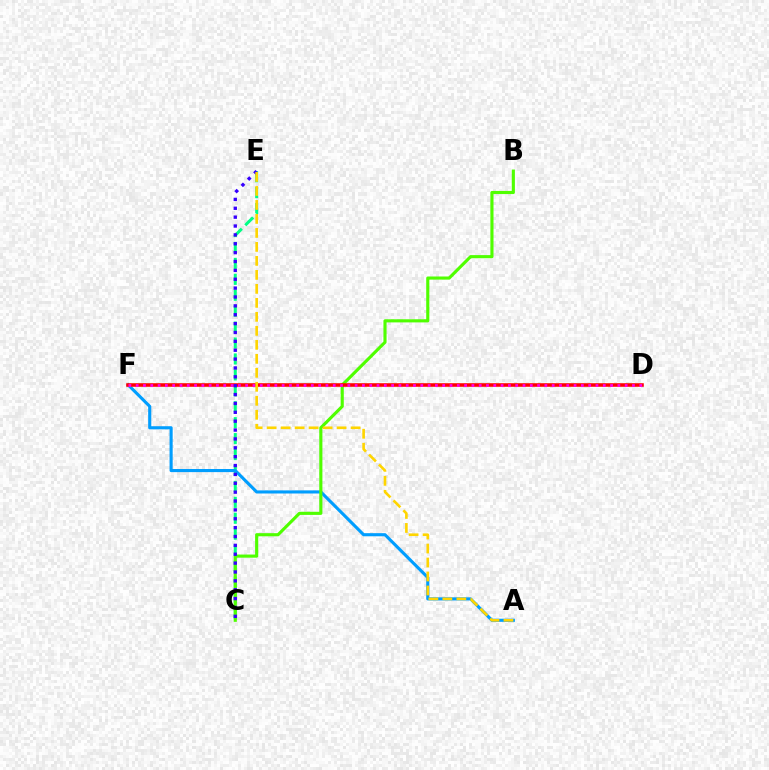{('C', 'E'): [{'color': '#00ff86', 'line_style': 'dashed', 'thickness': 2.16}, {'color': '#3700ff', 'line_style': 'dotted', 'thickness': 2.41}], ('A', 'F'): [{'color': '#009eff', 'line_style': 'solid', 'thickness': 2.24}], ('B', 'C'): [{'color': '#4fff00', 'line_style': 'solid', 'thickness': 2.25}], ('D', 'F'): [{'color': '#ff0000', 'line_style': 'solid', 'thickness': 2.56}, {'color': '#ff00ed', 'line_style': 'dotted', 'thickness': 1.98}], ('A', 'E'): [{'color': '#ffd500', 'line_style': 'dashed', 'thickness': 1.9}]}